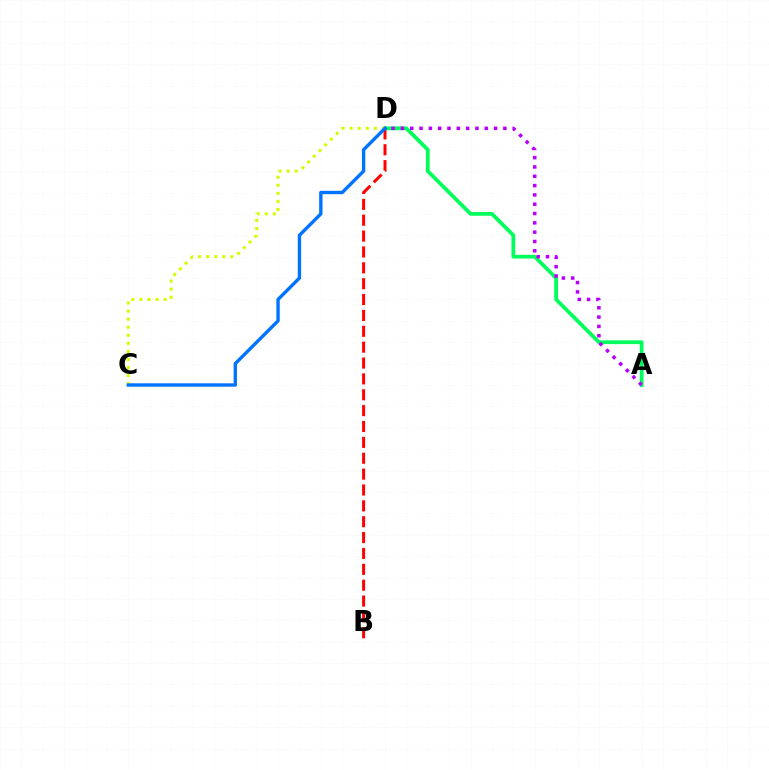{('A', 'D'): [{'color': '#00ff5c', 'line_style': 'solid', 'thickness': 2.71}, {'color': '#b900ff', 'line_style': 'dotted', 'thickness': 2.53}], ('C', 'D'): [{'color': '#d1ff00', 'line_style': 'dotted', 'thickness': 2.19}, {'color': '#0074ff', 'line_style': 'solid', 'thickness': 2.43}], ('B', 'D'): [{'color': '#ff0000', 'line_style': 'dashed', 'thickness': 2.16}]}